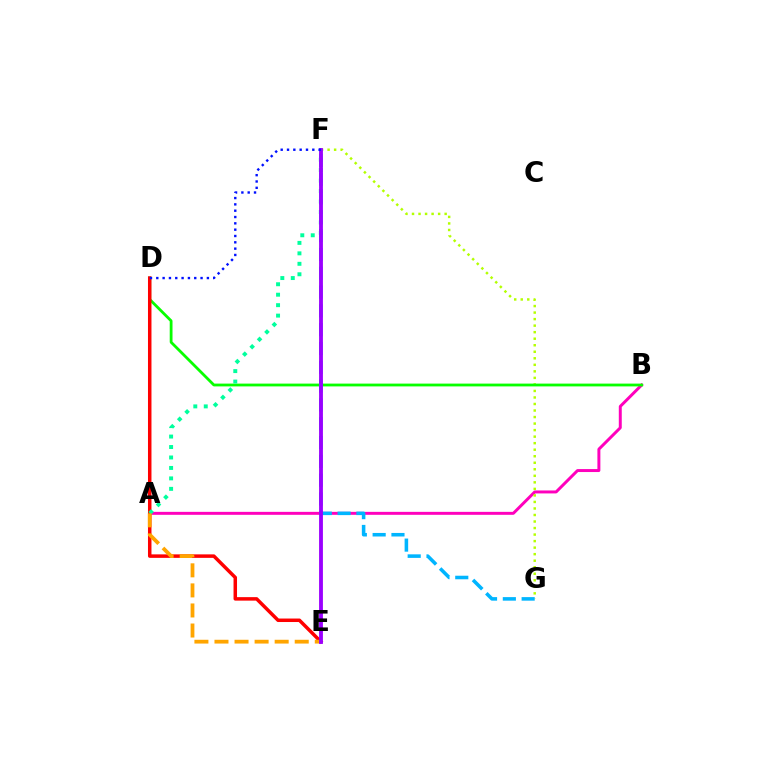{('A', 'B'): [{'color': '#ff00bd', 'line_style': 'solid', 'thickness': 2.13}], ('F', 'G'): [{'color': '#b3ff00', 'line_style': 'dotted', 'thickness': 1.77}, {'color': '#00b5ff', 'line_style': 'dashed', 'thickness': 2.56}], ('B', 'D'): [{'color': '#08ff00', 'line_style': 'solid', 'thickness': 2.01}], ('D', 'E'): [{'color': '#ff0000', 'line_style': 'solid', 'thickness': 2.52}], ('A', 'F'): [{'color': '#00ff9d', 'line_style': 'dotted', 'thickness': 2.84}], ('A', 'E'): [{'color': '#ffa500', 'line_style': 'dashed', 'thickness': 2.73}], ('E', 'F'): [{'color': '#9b00ff', 'line_style': 'solid', 'thickness': 2.76}], ('D', 'F'): [{'color': '#0010ff', 'line_style': 'dotted', 'thickness': 1.72}]}